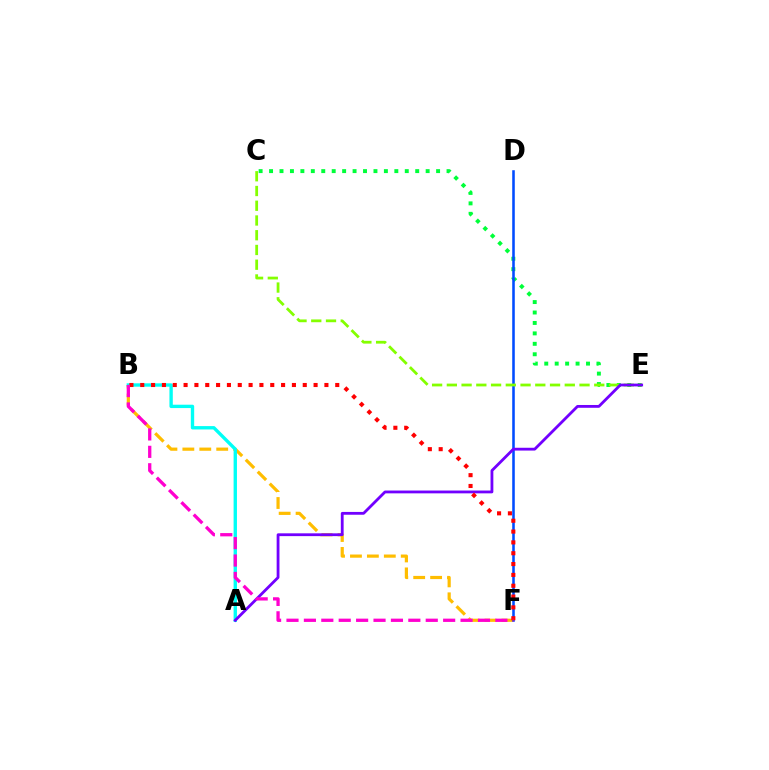{('C', 'E'): [{'color': '#00ff39', 'line_style': 'dotted', 'thickness': 2.84}, {'color': '#84ff00', 'line_style': 'dashed', 'thickness': 2.0}], ('B', 'F'): [{'color': '#ffbd00', 'line_style': 'dashed', 'thickness': 2.3}, {'color': '#ff0000', 'line_style': 'dotted', 'thickness': 2.94}, {'color': '#ff00cf', 'line_style': 'dashed', 'thickness': 2.36}], ('A', 'B'): [{'color': '#00fff6', 'line_style': 'solid', 'thickness': 2.42}], ('D', 'F'): [{'color': '#004bff', 'line_style': 'solid', 'thickness': 1.84}], ('A', 'E'): [{'color': '#7200ff', 'line_style': 'solid', 'thickness': 2.02}]}